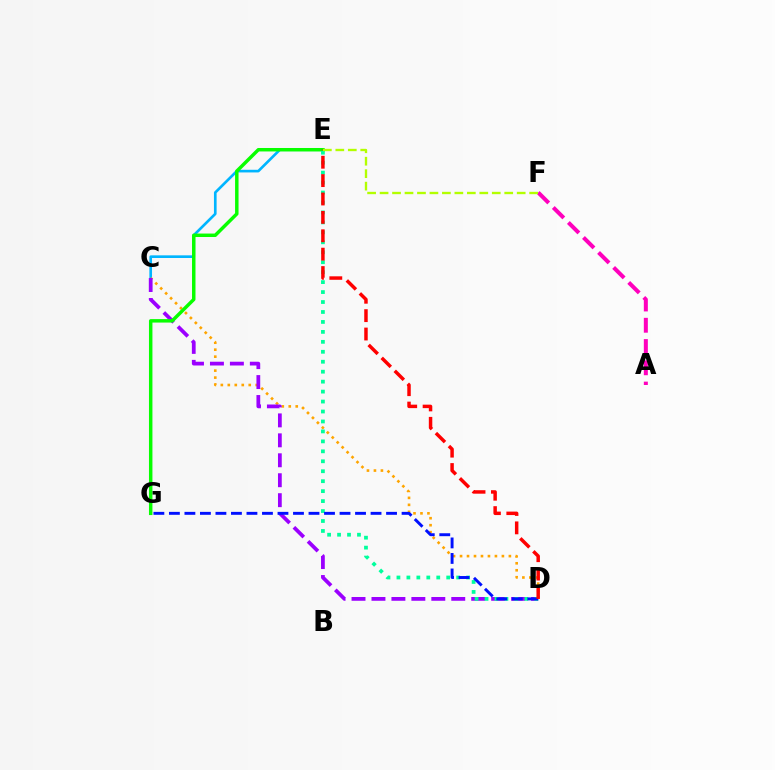{('C', 'E'): [{'color': '#00b5ff', 'line_style': 'solid', 'thickness': 1.91}], ('C', 'D'): [{'color': '#ffa500', 'line_style': 'dotted', 'thickness': 1.9}, {'color': '#9b00ff', 'line_style': 'dashed', 'thickness': 2.71}], ('A', 'F'): [{'color': '#ff00bd', 'line_style': 'dashed', 'thickness': 2.89}], ('E', 'G'): [{'color': '#08ff00', 'line_style': 'solid', 'thickness': 2.49}], ('D', 'E'): [{'color': '#00ff9d', 'line_style': 'dotted', 'thickness': 2.7}, {'color': '#ff0000', 'line_style': 'dashed', 'thickness': 2.5}], ('D', 'G'): [{'color': '#0010ff', 'line_style': 'dashed', 'thickness': 2.11}], ('E', 'F'): [{'color': '#b3ff00', 'line_style': 'dashed', 'thickness': 1.69}]}